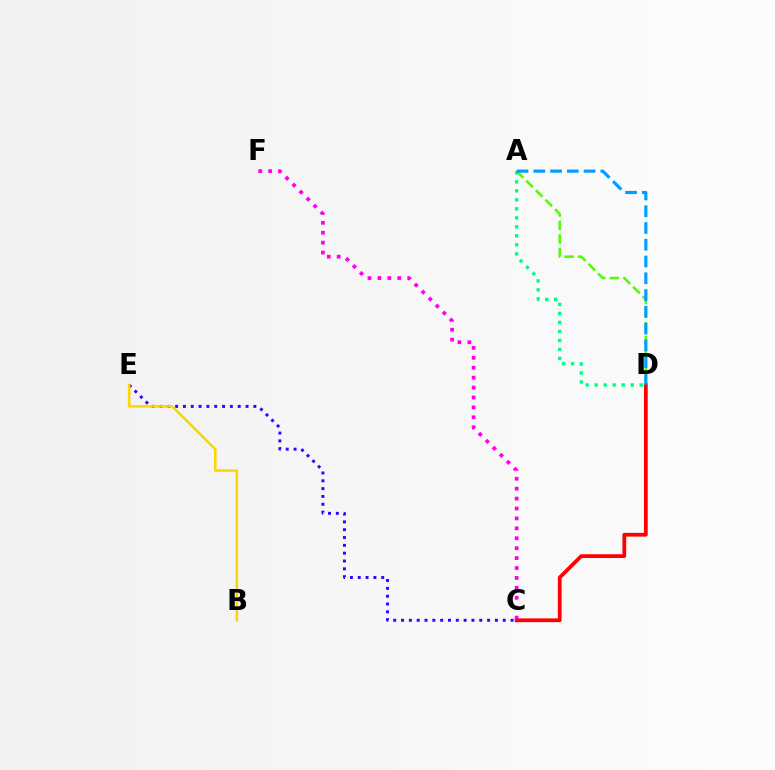{('A', 'D'): [{'color': '#4fff00', 'line_style': 'dashed', 'thickness': 1.84}, {'color': '#00ff86', 'line_style': 'dotted', 'thickness': 2.45}, {'color': '#009eff', 'line_style': 'dashed', 'thickness': 2.28}], ('C', 'D'): [{'color': '#ff0000', 'line_style': 'solid', 'thickness': 2.7}], ('C', 'E'): [{'color': '#3700ff', 'line_style': 'dotted', 'thickness': 2.13}], ('C', 'F'): [{'color': '#ff00ed', 'line_style': 'dotted', 'thickness': 2.69}], ('B', 'E'): [{'color': '#ffd500', 'line_style': 'solid', 'thickness': 1.84}]}